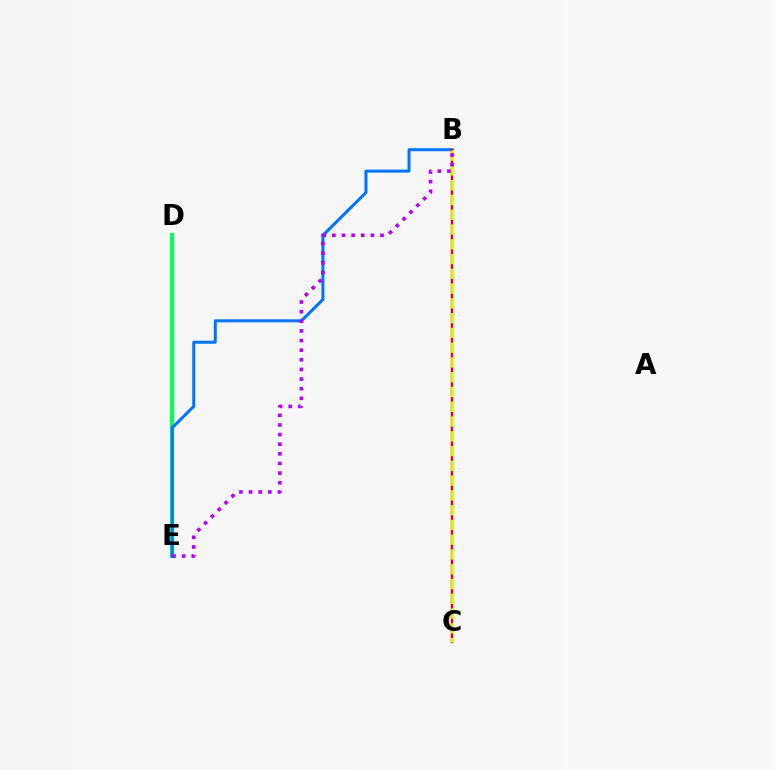{('D', 'E'): [{'color': '#00ff5c', 'line_style': 'solid', 'thickness': 2.97}], ('B', 'E'): [{'color': '#0074ff', 'line_style': 'solid', 'thickness': 2.18}, {'color': '#b900ff', 'line_style': 'dotted', 'thickness': 2.62}], ('B', 'C'): [{'color': '#ff0000', 'line_style': 'solid', 'thickness': 1.72}, {'color': '#d1ff00', 'line_style': 'dashed', 'thickness': 2.01}]}